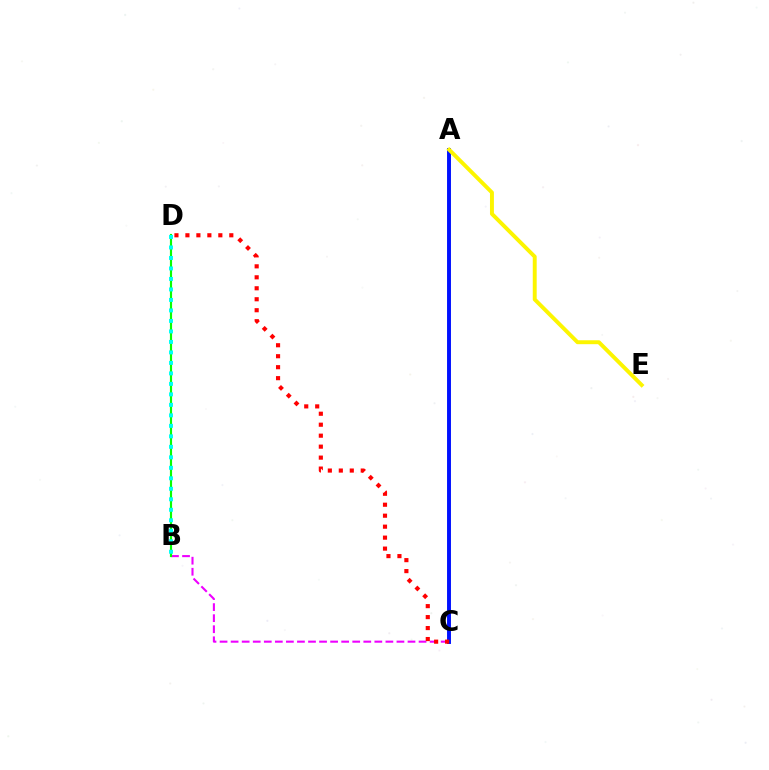{('A', 'C'): [{'color': '#0010ff', 'line_style': 'solid', 'thickness': 2.82}], ('B', 'C'): [{'color': '#ee00ff', 'line_style': 'dashed', 'thickness': 1.5}], ('B', 'D'): [{'color': '#08ff00', 'line_style': 'solid', 'thickness': 1.55}, {'color': '#00fff6', 'line_style': 'dotted', 'thickness': 2.85}], ('A', 'E'): [{'color': '#fcf500', 'line_style': 'solid', 'thickness': 2.82}], ('C', 'D'): [{'color': '#ff0000', 'line_style': 'dotted', 'thickness': 2.98}]}